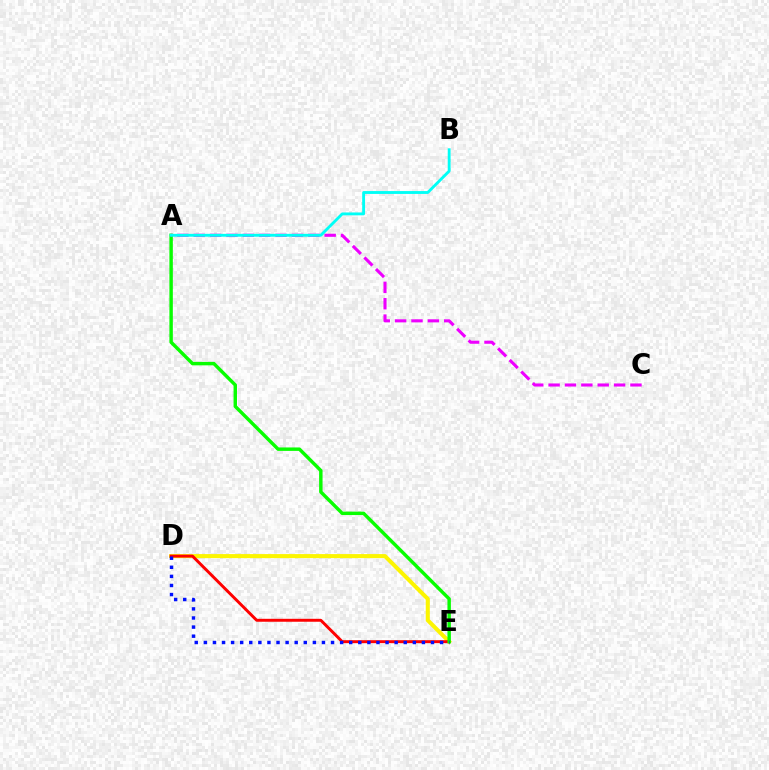{('D', 'E'): [{'color': '#fcf500', 'line_style': 'solid', 'thickness': 2.92}, {'color': '#ff0000', 'line_style': 'solid', 'thickness': 2.12}, {'color': '#0010ff', 'line_style': 'dotted', 'thickness': 2.47}], ('A', 'E'): [{'color': '#08ff00', 'line_style': 'solid', 'thickness': 2.48}], ('A', 'C'): [{'color': '#ee00ff', 'line_style': 'dashed', 'thickness': 2.22}], ('A', 'B'): [{'color': '#00fff6', 'line_style': 'solid', 'thickness': 2.06}]}